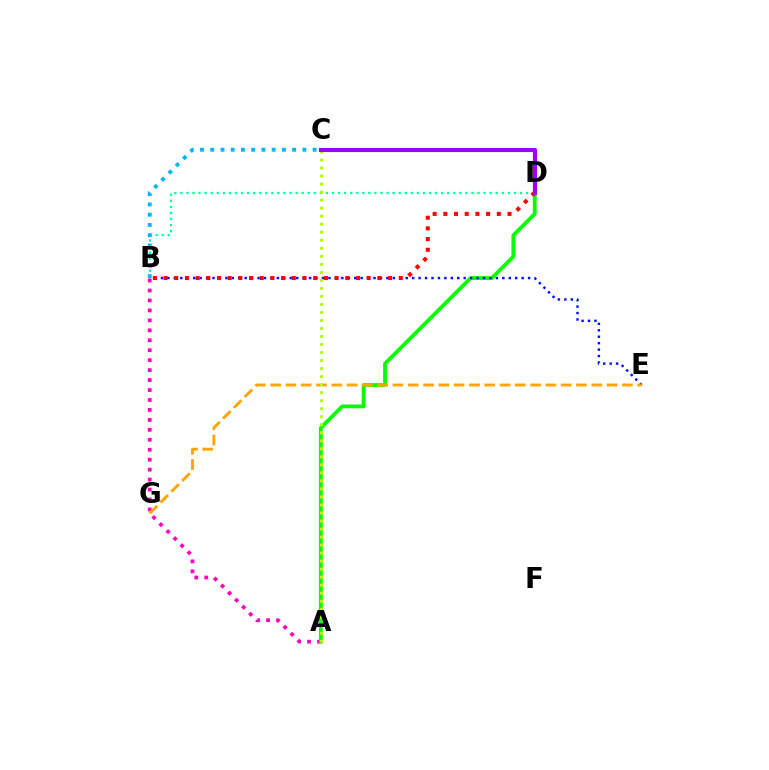{('A', 'B'): [{'color': '#ff00bd', 'line_style': 'dotted', 'thickness': 2.7}], ('A', 'D'): [{'color': '#08ff00', 'line_style': 'solid', 'thickness': 2.75}], ('B', 'E'): [{'color': '#0010ff', 'line_style': 'dotted', 'thickness': 1.75}], ('B', 'D'): [{'color': '#00ff9d', 'line_style': 'dotted', 'thickness': 1.65}, {'color': '#ff0000', 'line_style': 'dotted', 'thickness': 2.9}], ('E', 'G'): [{'color': '#ffa500', 'line_style': 'dashed', 'thickness': 2.08}], ('A', 'C'): [{'color': '#b3ff00', 'line_style': 'dotted', 'thickness': 2.18}], ('B', 'C'): [{'color': '#00b5ff', 'line_style': 'dotted', 'thickness': 2.78}], ('C', 'D'): [{'color': '#9b00ff', 'line_style': 'solid', 'thickness': 2.97}]}